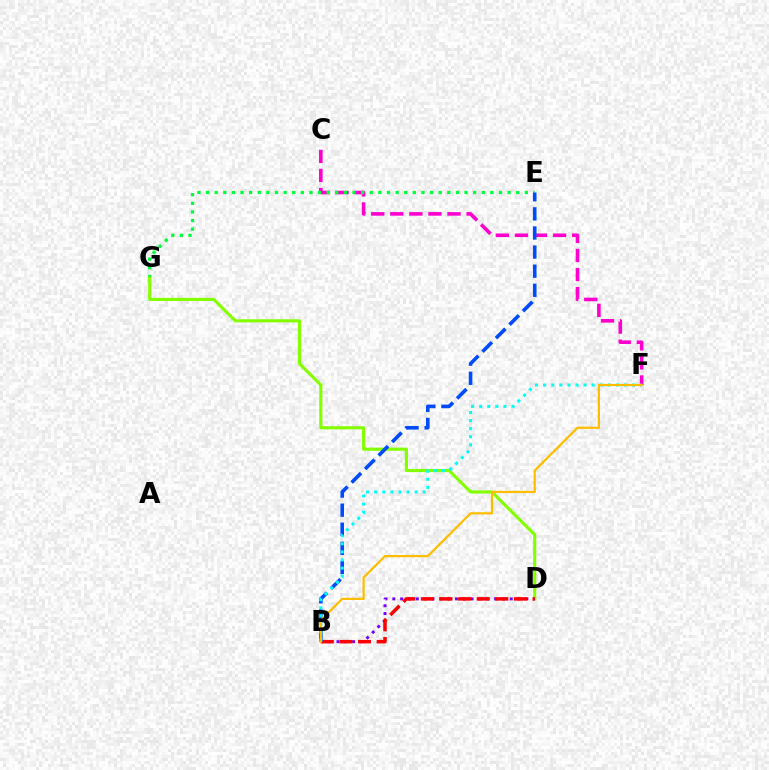{('C', 'F'): [{'color': '#ff00cf', 'line_style': 'dashed', 'thickness': 2.59}], ('E', 'G'): [{'color': '#00ff39', 'line_style': 'dotted', 'thickness': 2.34}], ('D', 'G'): [{'color': '#84ff00', 'line_style': 'solid', 'thickness': 2.26}], ('B', 'D'): [{'color': '#7200ff', 'line_style': 'dotted', 'thickness': 2.13}, {'color': '#ff0000', 'line_style': 'dashed', 'thickness': 2.53}], ('B', 'E'): [{'color': '#004bff', 'line_style': 'dashed', 'thickness': 2.59}], ('B', 'F'): [{'color': '#00fff6', 'line_style': 'dotted', 'thickness': 2.2}, {'color': '#ffbd00', 'line_style': 'solid', 'thickness': 1.6}]}